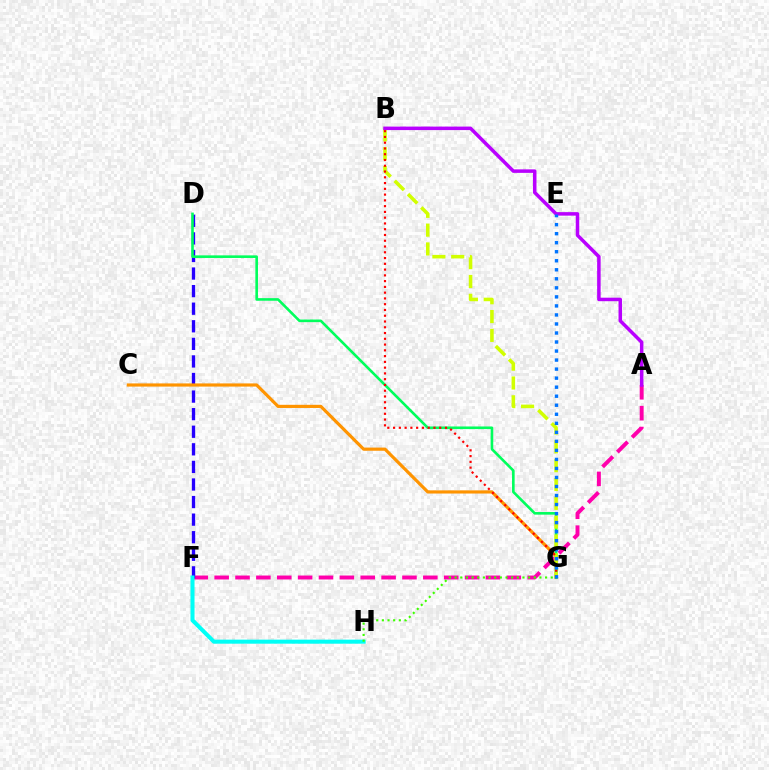{('A', 'F'): [{'color': '#ff00ac', 'line_style': 'dashed', 'thickness': 2.84}], ('D', 'F'): [{'color': '#2500ff', 'line_style': 'dashed', 'thickness': 2.39}], ('C', 'G'): [{'color': '#ff9400', 'line_style': 'solid', 'thickness': 2.28}], ('D', 'G'): [{'color': '#00ff5c', 'line_style': 'solid', 'thickness': 1.88}], ('B', 'G'): [{'color': '#d1ff00', 'line_style': 'dashed', 'thickness': 2.56}, {'color': '#ff0000', 'line_style': 'dotted', 'thickness': 1.57}], ('F', 'H'): [{'color': '#00fff6', 'line_style': 'solid', 'thickness': 2.91}], ('A', 'B'): [{'color': '#b900ff', 'line_style': 'solid', 'thickness': 2.52}], ('G', 'H'): [{'color': '#3dff00', 'line_style': 'dotted', 'thickness': 1.54}], ('E', 'G'): [{'color': '#0074ff', 'line_style': 'dotted', 'thickness': 2.45}]}